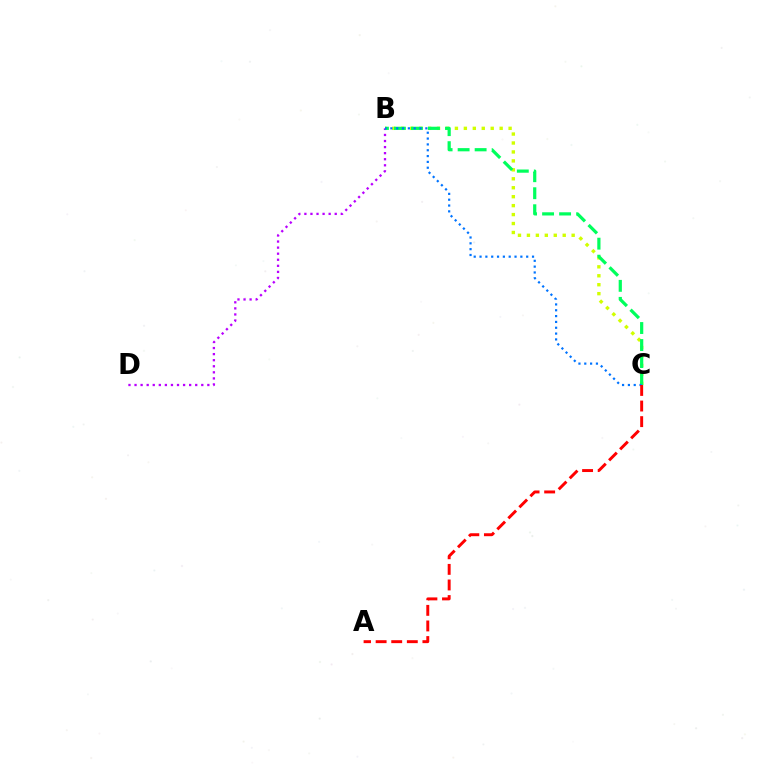{('B', 'C'): [{'color': '#d1ff00', 'line_style': 'dotted', 'thickness': 2.43}, {'color': '#00ff5c', 'line_style': 'dashed', 'thickness': 2.31}, {'color': '#0074ff', 'line_style': 'dotted', 'thickness': 1.58}], ('B', 'D'): [{'color': '#b900ff', 'line_style': 'dotted', 'thickness': 1.65}], ('A', 'C'): [{'color': '#ff0000', 'line_style': 'dashed', 'thickness': 2.12}]}